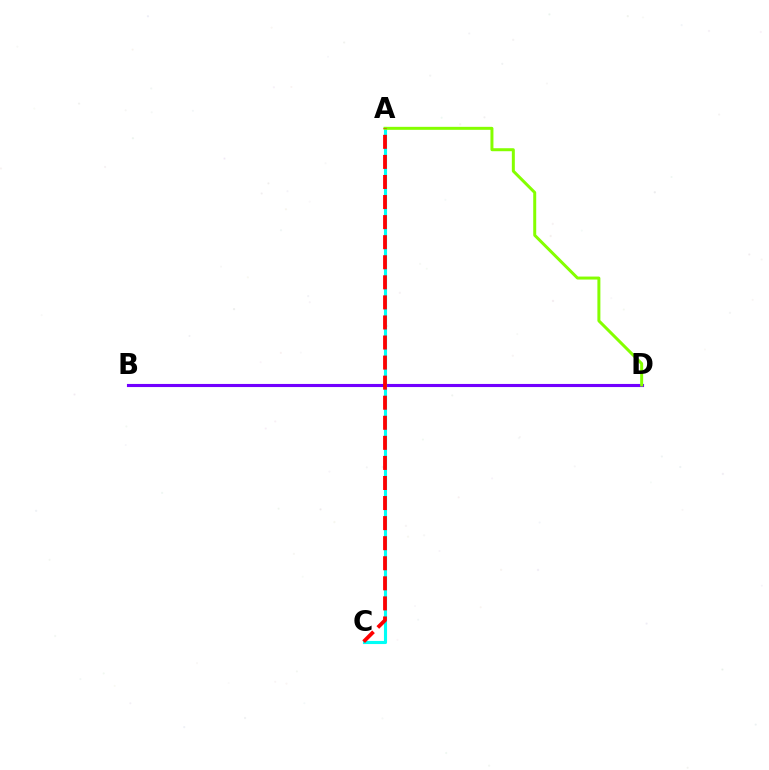{('B', 'D'): [{'color': '#7200ff', 'line_style': 'solid', 'thickness': 2.24}], ('A', 'C'): [{'color': '#00fff6', 'line_style': 'solid', 'thickness': 2.24}, {'color': '#ff0000', 'line_style': 'dashed', 'thickness': 2.73}], ('A', 'D'): [{'color': '#84ff00', 'line_style': 'solid', 'thickness': 2.15}]}